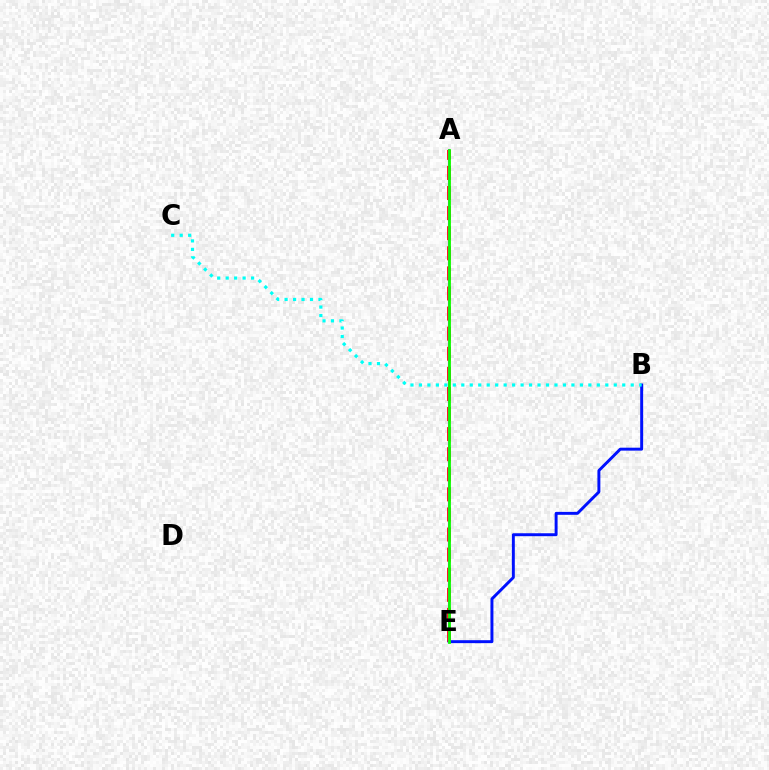{('A', 'E'): [{'color': '#fcf500', 'line_style': 'dotted', 'thickness': 1.81}, {'color': '#ff0000', 'line_style': 'dashed', 'thickness': 2.73}, {'color': '#ee00ff', 'line_style': 'solid', 'thickness': 1.52}, {'color': '#08ff00', 'line_style': 'solid', 'thickness': 2.0}], ('B', 'E'): [{'color': '#0010ff', 'line_style': 'solid', 'thickness': 2.12}], ('B', 'C'): [{'color': '#00fff6', 'line_style': 'dotted', 'thickness': 2.3}]}